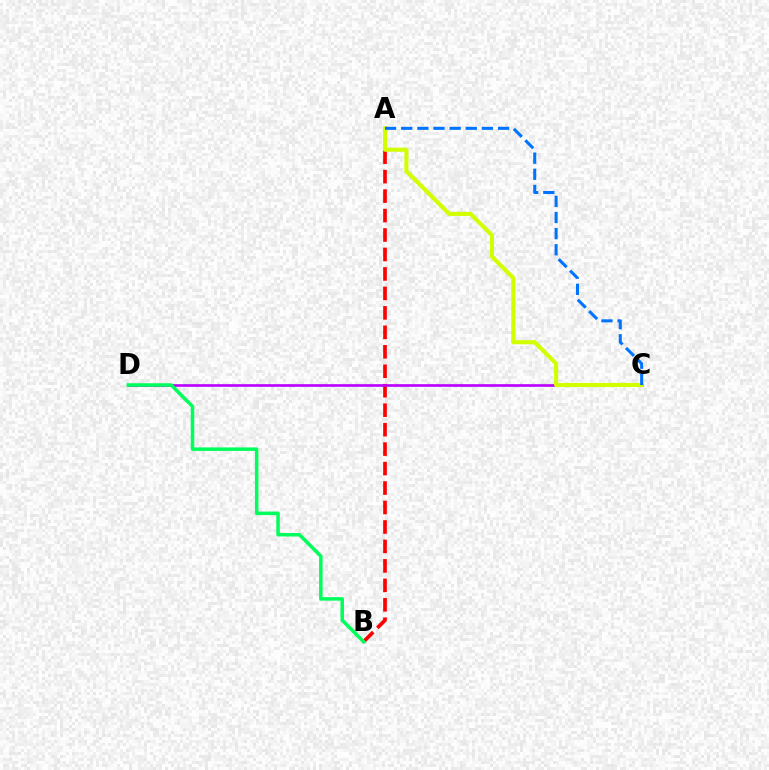{('A', 'B'): [{'color': '#ff0000', 'line_style': 'dashed', 'thickness': 2.64}], ('C', 'D'): [{'color': '#b900ff', 'line_style': 'solid', 'thickness': 1.9}], ('B', 'D'): [{'color': '#00ff5c', 'line_style': 'solid', 'thickness': 2.53}], ('A', 'C'): [{'color': '#d1ff00', 'line_style': 'solid', 'thickness': 2.95}, {'color': '#0074ff', 'line_style': 'dashed', 'thickness': 2.19}]}